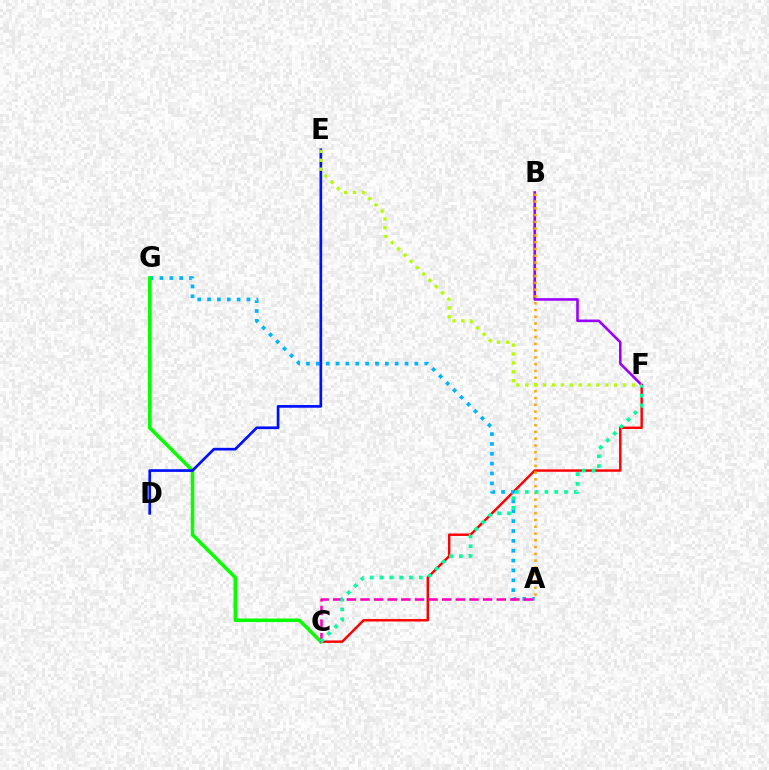{('C', 'F'): [{'color': '#ff0000', 'line_style': 'solid', 'thickness': 1.75}, {'color': '#00ff9d', 'line_style': 'dotted', 'thickness': 2.66}], ('A', 'G'): [{'color': '#00b5ff', 'line_style': 'dotted', 'thickness': 2.68}], ('C', 'G'): [{'color': '#08ff00', 'line_style': 'solid', 'thickness': 2.53}], ('A', 'C'): [{'color': '#ff00bd', 'line_style': 'dashed', 'thickness': 1.85}], ('D', 'E'): [{'color': '#0010ff', 'line_style': 'solid', 'thickness': 1.93}], ('B', 'F'): [{'color': '#9b00ff', 'line_style': 'solid', 'thickness': 1.87}], ('A', 'B'): [{'color': '#ffa500', 'line_style': 'dotted', 'thickness': 1.84}], ('E', 'F'): [{'color': '#b3ff00', 'line_style': 'dotted', 'thickness': 2.41}]}